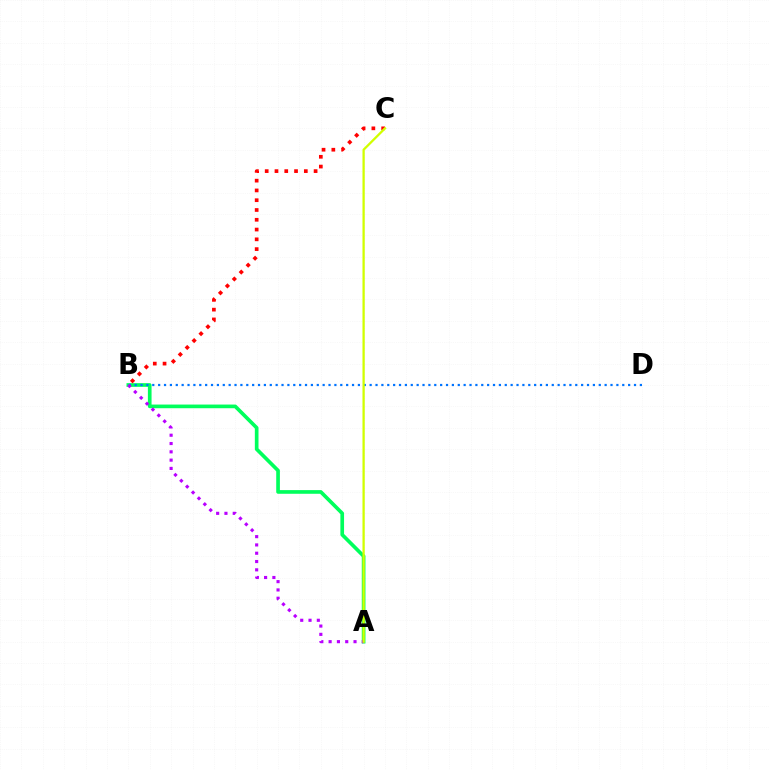{('A', 'B'): [{'color': '#00ff5c', 'line_style': 'solid', 'thickness': 2.64}, {'color': '#b900ff', 'line_style': 'dotted', 'thickness': 2.25}], ('B', 'D'): [{'color': '#0074ff', 'line_style': 'dotted', 'thickness': 1.6}], ('B', 'C'): [{'color': '#ff0000', 'line_style': 'dotted', 'thickness': 2.66}], ('A', 'C'): [{'color': '#d1ff00', 'line_style': 'solid', 'thickness': 1.65}]}